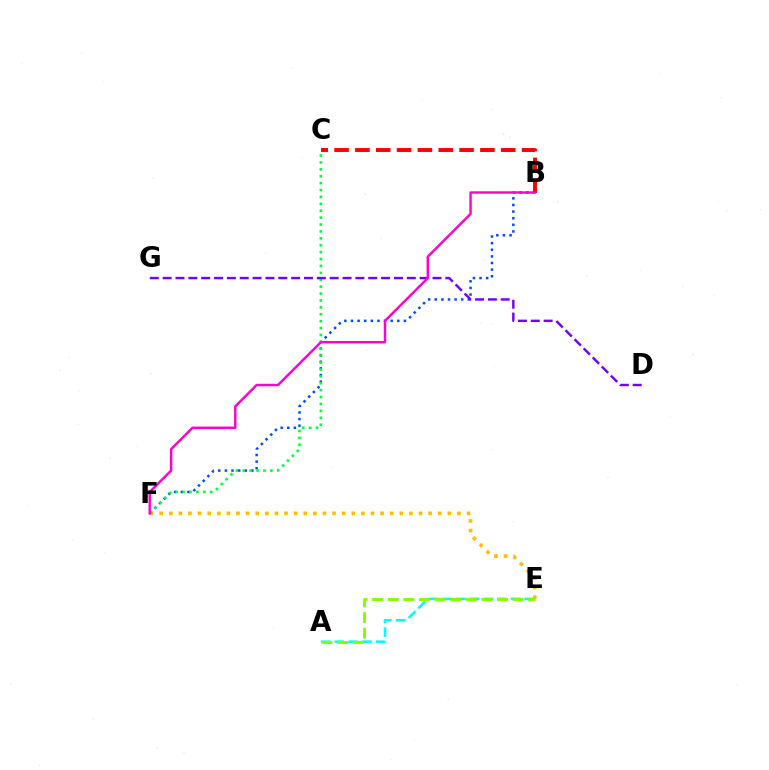{('A', 'E'): [{'color': '#00fff6', 'line_style': 'dashed', 'thickness': 1.87}, {'color': '#84ff00', 'line_style': 'dashed', 'thickness': 2.12}], ('B', 'C'): [{'color': '#ff0000', 'line_style': 'dashed', 'thickness': 2.83}], ('B', 'F'): [{'color': '#004bff', 'line_style': 'dotted', 'thickness': 1.8}, {'color': '#ff00cf', 'line_style': 'solid', 'thickness': 1.75}], ('E', 'F'): [{'color': '#ffbd00', 'line_style': 'dotted', 'thickness': 2.61}], ('C', 'F'): [{'color': '#00ff39', 'line_style': 'dotted', 'thickness': 1.88}], ('D', 'G'): [{'color': '#7200ff', 'line_style': 'dashed', 'thickness': 1.75}]}